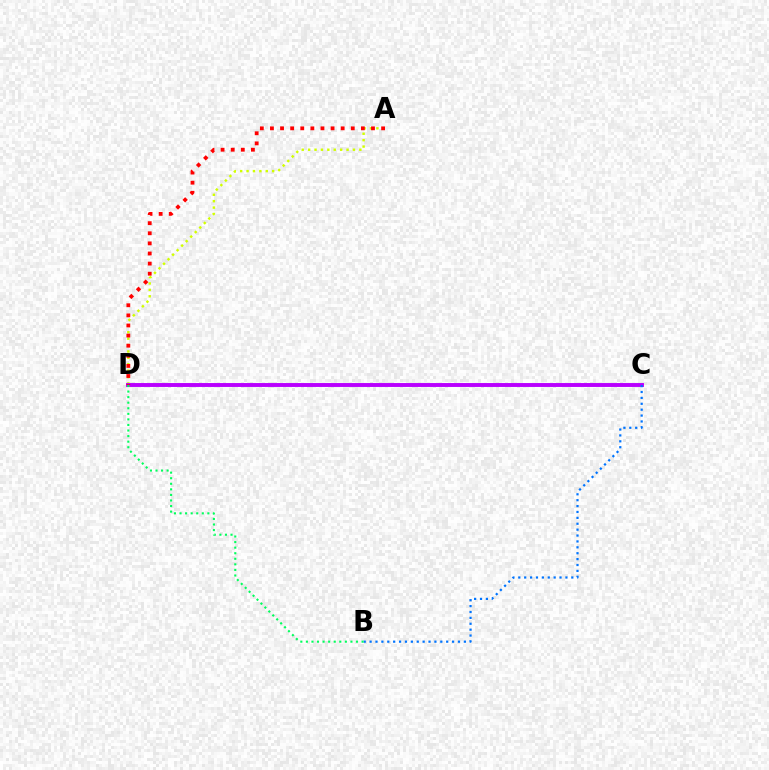{('A', 'D'): [{'color': '#d1ff00', 'line_style': 'dotted', 'thickness': 1.74}, {'color': '#ff0000', 'line_style': 'dotted', 'thickness': 2.75}], ('C', 'D'): [{'color': '#b900ff', 'line_style': 'solid', 'thickness': 2.81}], ('B', 'C'): [{'color': '#0074ff', 'line_style': 'dotted', 'thickness': 1.6}], ('B', 'D'): [{'color': '#00ff5c', 'line_style': 'dotted', 'thickness': 1.51}]}